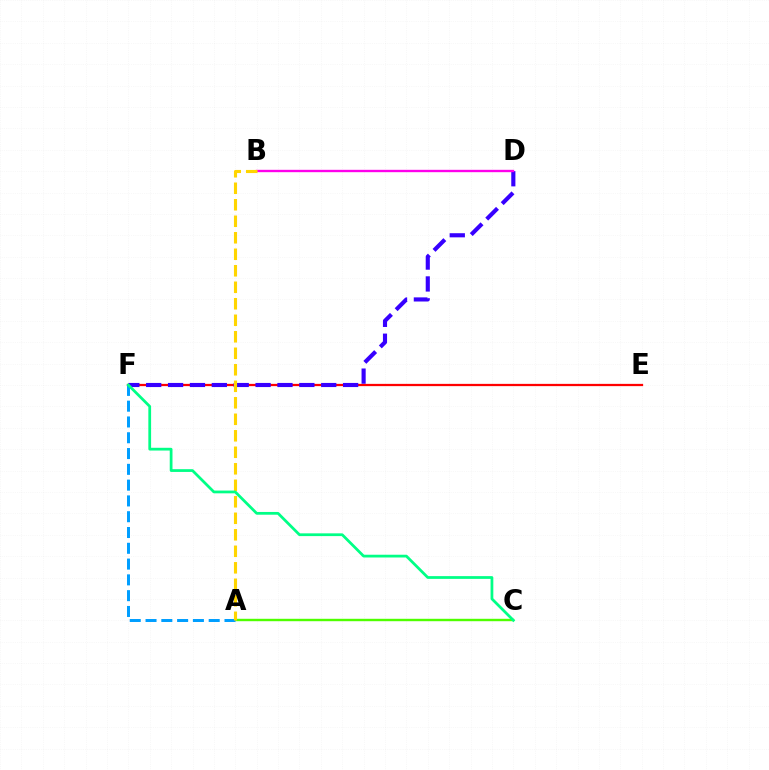{('E', 'F'): [{'color': '#ff0000', 'line_style': 'solid', 'thickness': 1.63}], ('D', 'F'): [{'color': '#3700ff', 'line_style': 'dashed', 'thickness': 2.97}], ('B', 'D'): [{'color': '#ff00ed', 'line_style': 'solid', 'thickness': 1.7}], ('A', 'C'): [{'color': '#4fff00', 'line_style': 'solid', 'thickness': 1.74}], ('A', 'F'): [{'color': '#009eff', 'line_style': 'dashed', 'thickness': 2.15}], ('A', 'B'): [{'color': '#ffd500', 'line_style': 'dashed', 'thickness': 2.24}], ('C', 'F'): [{'color': '#00ff86', 'line_style': 'solid', 'thickness': 1.99}]}